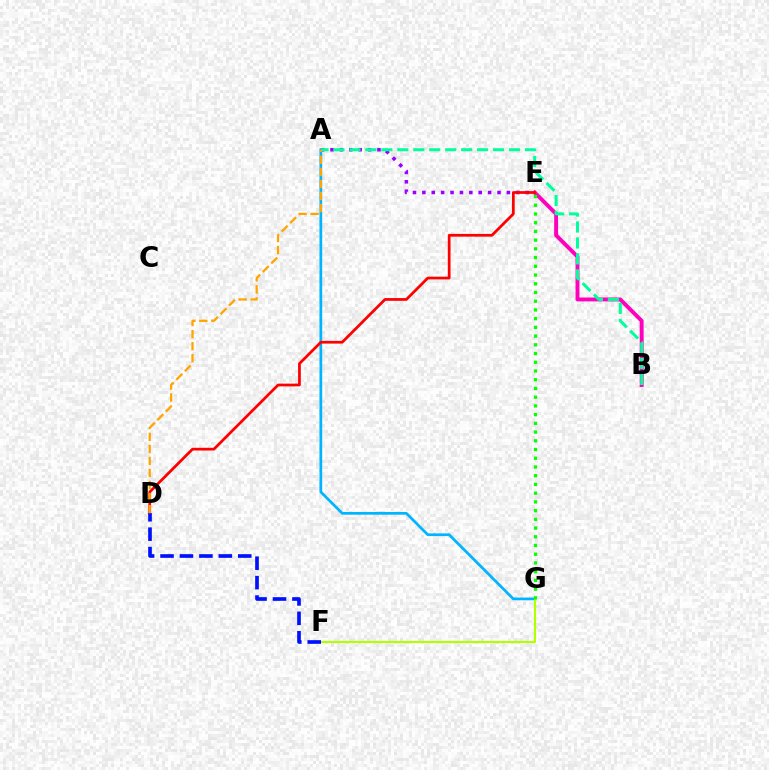{('A', 'G'): [{'color': '#00b5ff', 'line_style': 'solid', 'thickness': 1.96}], ('B', 'E'): [{'color': '#ff00bd', 'line_style': 'solid', 'thickness': 2.81}], ('A', 'E'): [{'color': '#9b00ff', 'line_style': 'dotted', 'thickness': 2.55}], ('F', 'G'): [{'color': '#b3ff00', 'line_style': 'solid', 'thickness': 1.55}], ('D', 'E'): [{'color': '#ff0000', 'line_style': 'solid', 'thickness': 1.97}], ('D', 'F'): [{'color': '#0010ff', 'line_style': 'dashed', 'thickness': 2.64}], ('E', 'G'): [{'color': '#08ff00', 'line_style': 'dotted', 'thickness': 2.37}], ('A', 'B'): [{'color': '#00ff9d', 'line_style': 'dashed', 'thickness': 2.17}], ('A', 'D'): [{'color': '#ffa500', 'line_style': 'dashed', 'thickness': 1.64}]}